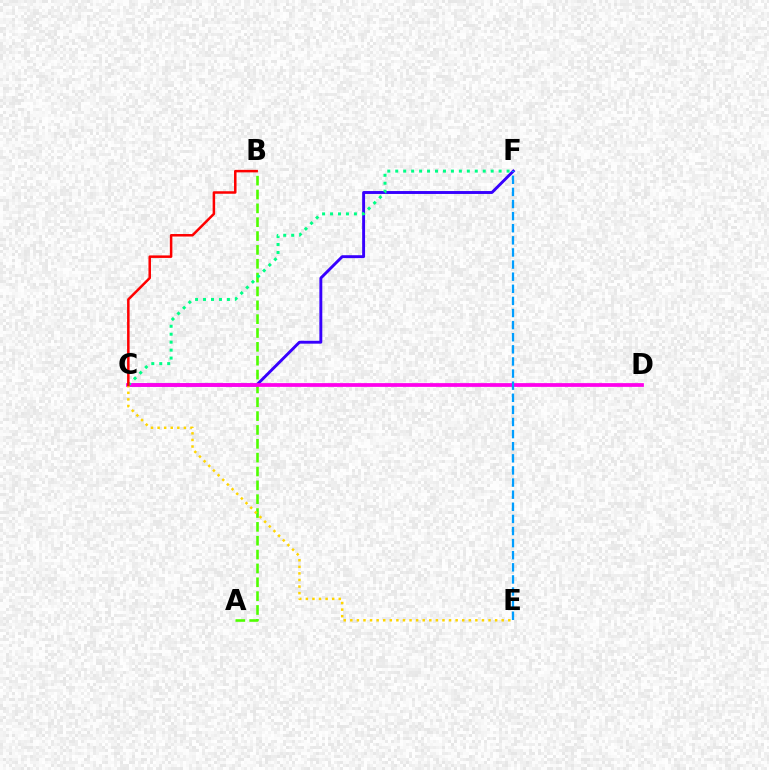{('A', 'B'): [{'color': '#4fff00', 'line_style': 'dashed', 'thickness': 1.88}], ('C', 'F'): [{'color': '#3700ff', 'line_style': 'solid', 'thickness': 2.09}, {'color': '#00ff86', 'line_style': 'dotted', 'thickness': 2.16}], ('C', 'D'): [{'color': '#ff00ed', 'line_style': 'solid', 'thickness': 2.7}], ('C', 'E'): [{'color': '#ffd500', 'line_style': 'dotted', 'thickness': 1.79}], ('E', 'F'): [{'color': '#009eff', 'line_style': 'dashed', 'thickness': 1.65}], ('B', 'C'): [{'color': '#ff0000', 'line_style': 'solid', 'thickness': 1.81}]}